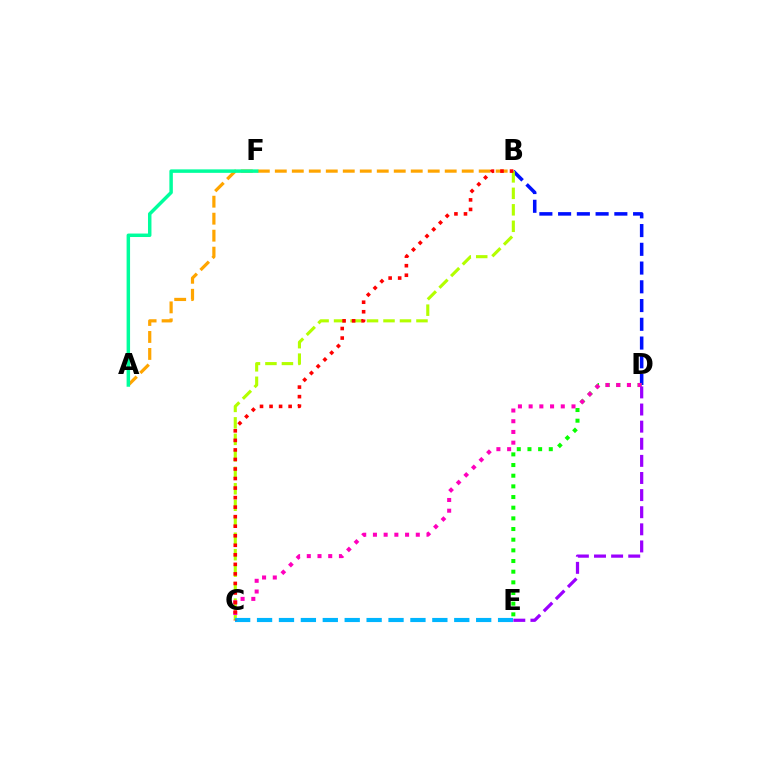{('B', 'D'): [{'color': '#0010ff', 'line_style': 'dashed', 'thickness': 2.55}], ('A', 'B'): [{'color': '#ffa500', 'line_style': 'dashed', 'thickness': 2.31}], ('D', 'E'): [{'color': '#08ff00', 'line_style': 'dotted', 'thickness': 2.9}, {'color': '#9b00ff', 'line_style': 'dashed', 'thickness': 2.32}], ('A', 'F'): [{'color': '#00ff9d', 'line_style': 'solid', 'thickness': 2.5}], ('B', 'C'): [{'color': '#b3ff00', 'line_style': 'dashed', 'thickness': 2.24}, {'color': '#ff0000', 'line_style': 'dotted', 'thickness': 2.59}], ('C', 'E'): [{'color': '#00b5ff', 'line_style': 'dashed', 'thickness': 2.98}], ('C', 'D'): [{'color': '#ff00bd', 'line_style': 'dotted', 'thickness': 2.91}]}